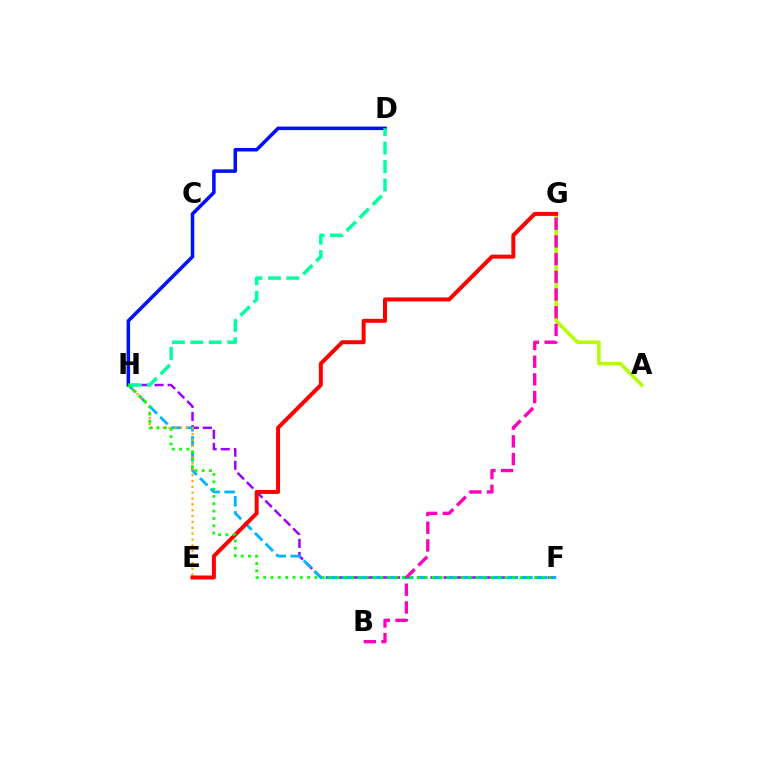{('F', 'H'): [{'color': '#9b00ff', 'line_style': 'dashed', 'thickness': 1.78}, {'color': '#00b5ff', 'line_style': 'dashed', 'thickness': 2.04}, {'color': '#08ff00', 'line_style': 'dotted', 'thickness': 1.99}], ('D', 'H'): [{'color': '#0010ff', 'line_style': 'solid', 'thickness': 2.54}, {'color': '#00ff9d', 'line_style': 'dashed', 'thickness': 2.51}], ('A', 'G'): [{'color': '#b3ff00', 'line_style': 'solid', 'thickness': 2.55}], ('E', 'H'): [{'color': '#ffa500', 'line_style': 'dotted', 'thickness': 1.59}], ('B', 'G'): [{'color': '#ff00bd', 'line_style': 'dashed', 'thickness': 2.41}], ('E', 'G'): [{'color': '#ff0000', 'line_style': 'solid', 'thickness': 2.88}]}